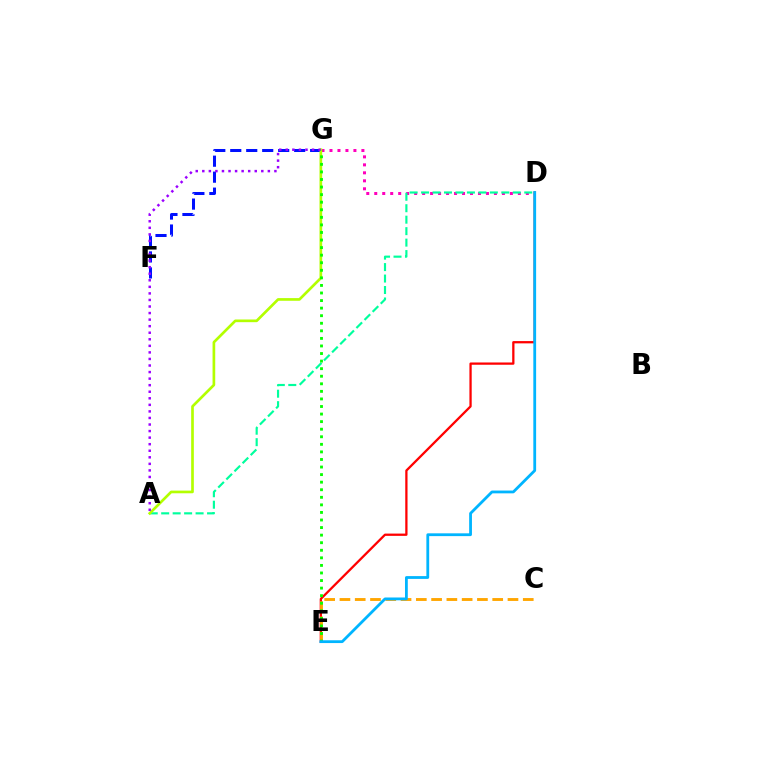{('D', 'G'): [{'color': '#ff00bd', 'line_style': 'dotted', 'thickness': 2.17}], ('D', 'E'): [{'color': '#ff0000', 'line_style': 'solid', 'thickness': 1.64}, {'color': '#00b5ff', 'line_style': 'solid', 'thickness': 2.01}], ('C', 'E'): [{'color': '#ffa500', 'line_style': 'dashed', 'thickness': 2.08}], ('A', 'D'): [{'color': '#00ff9d', 'line_style': 'dashed', 'thickness': 1.56}], ('F', 'G'): [{'color': '#0010ff', 'line_style': 'dashed', 'thickness': 2.17}], ('A', 'G'): [{'color': '#b3ff00', 'line_style': 'solid', 'thickness': 1.93}, {'color': '#9b00ff', 'line_style': 'dotted', 'thickness': 1.78}], ('E', 'G'): [{'color': '#08ff00', 'line_style': 'dotted', 'thickness': 2.06}]}